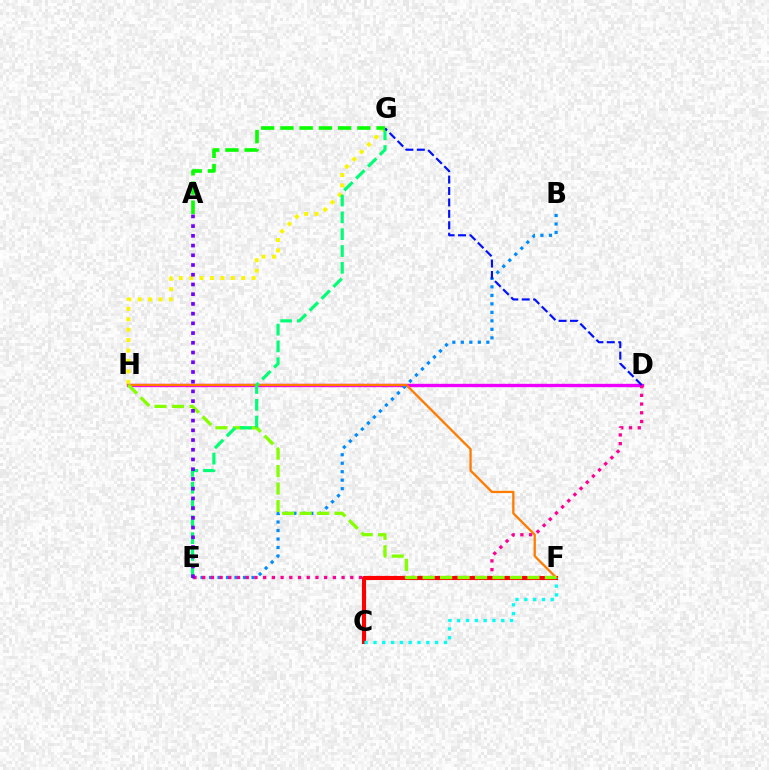{('D', 'H'): [{'color': '#ee00ff', 'line_style': 'solid', 'thickness': 2.41}], ('B', 'E'): [{'color': '#008cff', 'line_style': 'dotted', 'thickness': 2.31}], ('D', 'E'): [{'color': '#ff0094', 'line_style': 'dotted', 'thickness': 2.37}], ('C', 'F'): [{'color': '#ff0000', 'line_style': 'solid', 'thickness': 2.94}, {'color': '#00fff6', 'line_style': 'dotted', 'thickness': 2.39}], ('G', 'H'): [{'color': '#fcf500', 'line_style': 'dotted', 'thickness': 2.83}], ('F', 'H'): [{'color': '#ff7c00', 'line_style': 'solid', 'thickness': 1.66}, {'color': '#84ff00', 'line_style': 'dashed', 'thickness': 2.37}], ('E', 'G'): [{'color': '#00ff74', 'line_style': 'dashed', 'thickness': 2.28}], ('D', 'G'): [{'color': '#0010ff', 'line_style': 'dashed', 'thickness': 1.55}], ('A', 'G'): [{'color': '#08ff00', 'line_style': 'dashed', 'thickness': 2.61}], ('A', 'E'): [{'color': '#7200ff', 'line_style': 'dotted', 'thickness': 2.64}]}